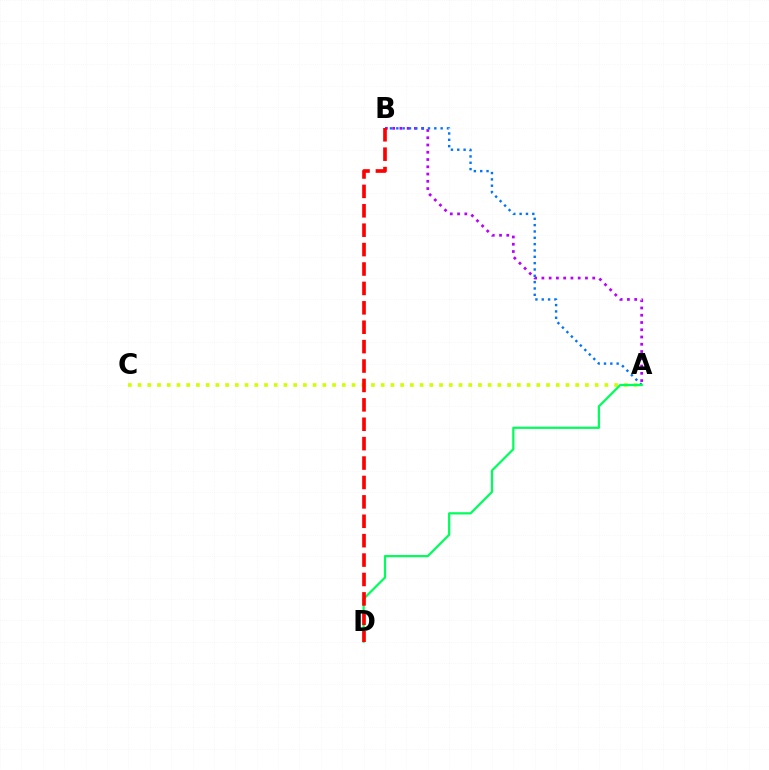{('A', 'C'): [{'color': '#d1ff00', 'line_style': 'dotted', 'thickness': 2.64}], ('A', 'B'): [{'color': '#b900ff', 'line_style': 'dotted', 'thickness': 1.97}, {'color': '#0074ff', 'line_style': 'dotted', 'thickness': 1.72}], ('A', 'D'): [{'color': '#00ff5c', 'line_style': 'solid', 'thickness': 1.61}], ('B', 'D'): [{'color': '#ff0000', 'line_style': 'dashed', 'thickness': 2.64}]}